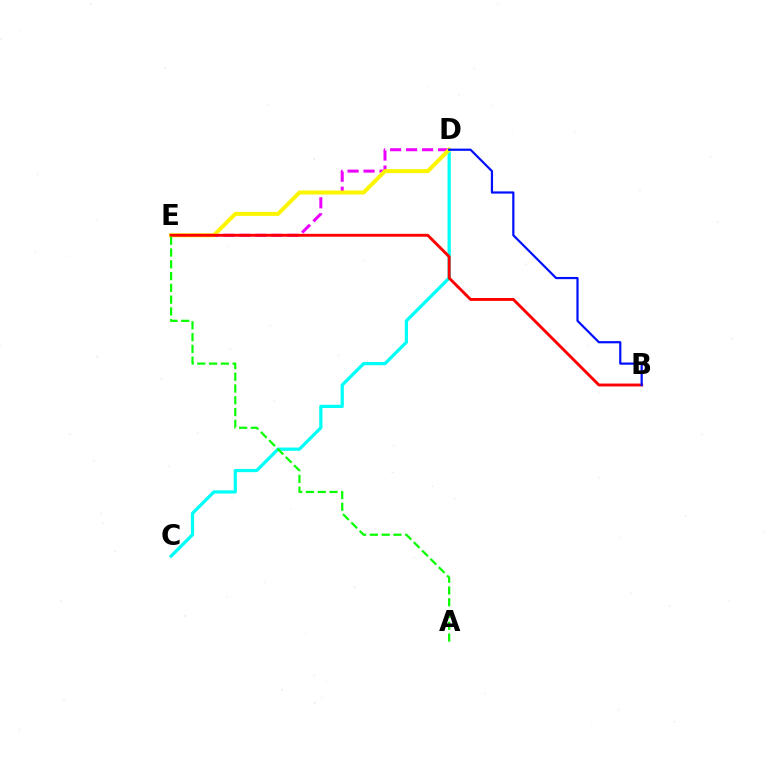{('C', 'D'): [{'color': '#00fff6', 'line_style': 'solid', 'thickness': 2.32}], ('D', 'E'): [{'color': '#ee00ff', 'line_style': 'dashed', 'thickness': 2.17}, {'color': '#fcf500', 'line_style': 'solid', 'thickness': 2.89}], ('B', 'E'): [{'color': '#ff0000', 'line_style': 'solid', 'thickness': 2.08}], ('B', 'D'): [{'color': '#0010ff', 'line_style': 'solid', 'thickness': 1.59}], ('A', 'E'): [{'color': '#08ff00', 'line_style': 'dashed', 'thickness': 1.6}]}